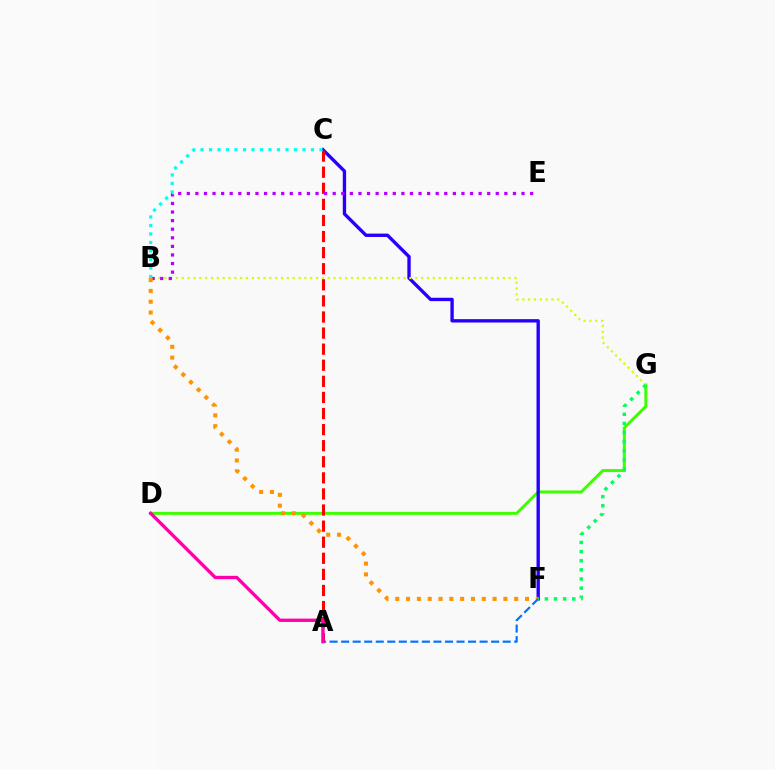{('D', 'G'): [{'color': '#3dff00', 'line_style': 'solid', 'thickness': 2.14}], ('C', 'F'): [{'color': '#2500ff', 'line_style': 'solid', 'thickness': 2.42}], ('B', 'G'): [{'color': '#d1ff00', 'line_style': 'dotted', 'thickness': 1.59}], ('A', 'C'): [{'color': '#ff0000', 'line_style': 'dashed', 'thickness': 2.19}], ('B', 'E'): [{'color': '#b900ff', 'line_style': 'dotted', 'thickness': 2.33}], ('B', 'F'): [{'color': '#ff9400', 'line_style': 'dotted', 'thickness': 2.94}], ('A', 'F'): [{'color': '#0074ff', 'line_style': 'dashed', 'thickness': 1.57}], ('B', 'C'): [{'color': '#00fff6', 'line_style': 'dotted', 'thickness': 2.31}], ('A', 'D'): [{'color': '#ff00ac', 'line_style': 'solid', 'thickness': 2.4}], ('F', 'G'): [{'color': '#00ff5c', 'line_style': 'dotted', 'thickness': 2.48}]}